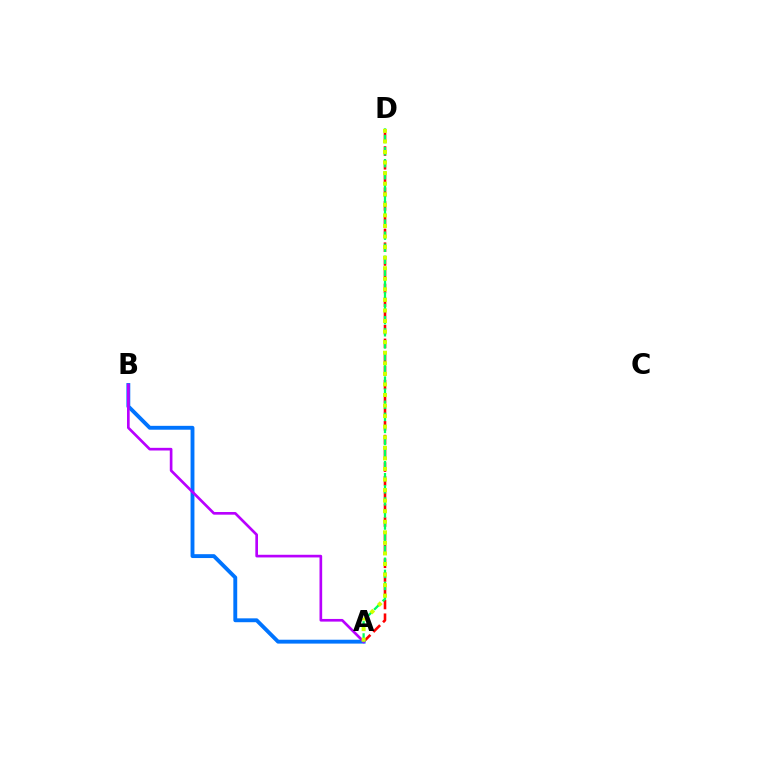{('A', 'D'): [{'color': '#ff0000', 'line_style': 'dashed', 'thickness': 1.87}, {'color': '#00ff5c', 'line_style': 'dashed', 'thickness': 1.64}, {'color': '#d1ff00', 'line_style': 'dotted', 'thickness': 2.87}], ('A', 'B'): [{'color': '#0074ff', 'line_style': 'solid', 'thickness': 2.79}, {'color': '#b900ff', 'line_style': 'solid', 'thickness': 1.92}]}